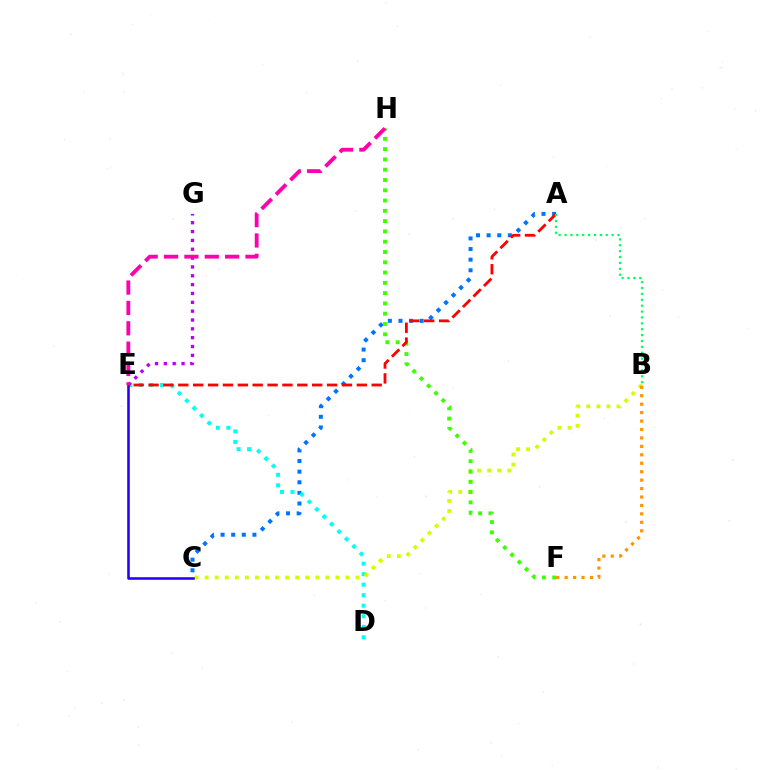{('A', 'C'): [{'color': '#0074ff', 'line_style': 'dotted', 'thickness': 2.88}], ('D', 'E'): [{'color': '#00fff6', 'line_style': 'dotted', 'thickness': 2.86}], ('B', 'C'): [{'color': '#d1ff00', 'line_style': 'dotted', 'thickness': 2.73}], ('E', 'G'): [{'color': '#b900ff', 'line_style': 'dotted', 'thickness': 2.4}], ('F', 'H'): [{'color': '#3dff00', 'line_style': 'dotted', 'thickness': 2.79}], ('C', 'E'): [{'color': '#2500ff', 'line_style': 'solid', 'thickness': 1.85}], ('A', 'E'): [{'color': '#ff0000', 'line_style': 'dashed', 'thickness': 2.02}], ('E', 'H'): [{'color': '#ff00ac', 'line_style': 'dashed', 'thickness': 2.77}], ('A', 'B'): [{'color': '#00ff5c', 'line_style': 'dotted', 'thickness': 1.6}], ('B', 'F'): [{'color': '#ff9400', 'line_style': 'dotted', 'thickness': 2.29}]}